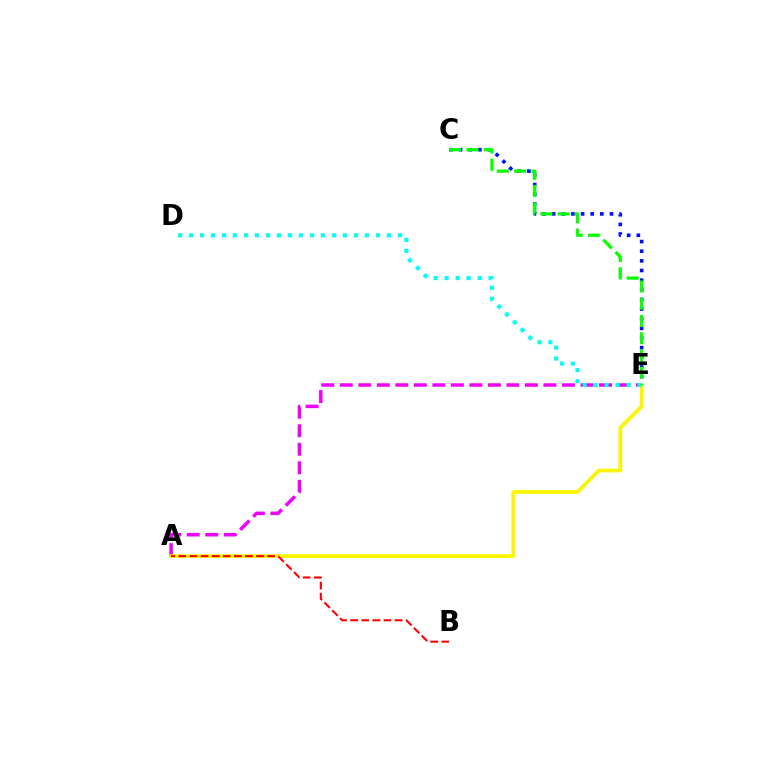{('C', 'E'): [{'color': '#0010ff', 'line_style': 'dotted', 'thickness': 2.62}, {'color': '#08ff00', 'line_style': 'dashed', 'thickness': 2.34}], ('A', 'E'): [{'color': '#ee00ff', 'line_style': 'dashed', 'thickness': 2.52}, {'color': '#fcf500', 'line_style': 'solid', 'thickness': 2.67}], ('D', 'E'): [{'color': '#00fff6', 'line_style': 'dotted', 'thickness': 2.99}], ('A', 'B'): [{'color': '#ff0000', 'line_style': 'dashed', 'thickness': 1.51}]}